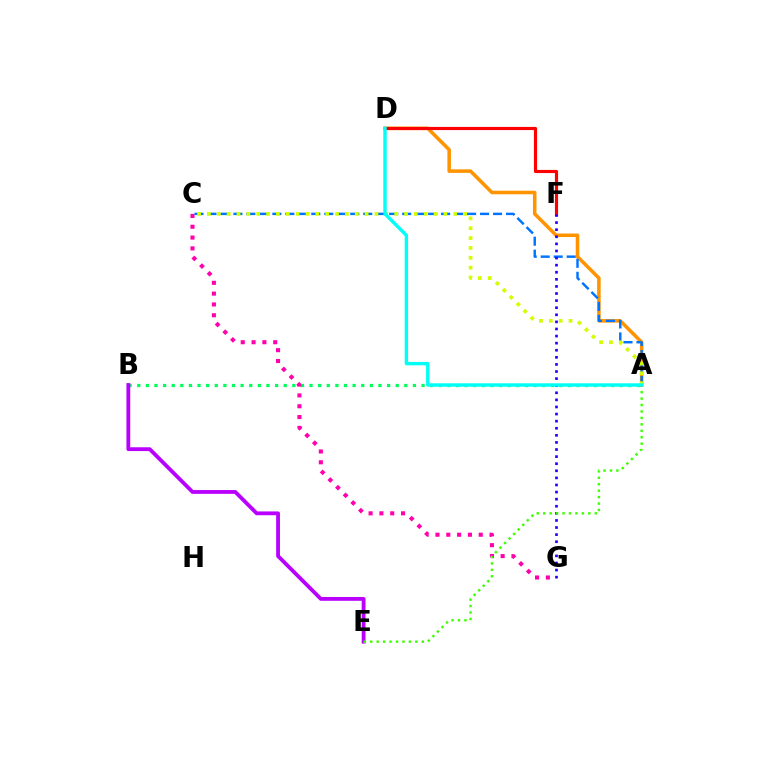{('A', 'B'): [{'color': '#00ff5c', 'line_style': 'dotted', 'thickness': 2.34}], ('A', 'D'): [{'color': '#ff9400', 'line_style': 'solid', 'thickness': 2.55}, {'color': '#00fff6', 'line_style': 'solid', 'thickness': 2.45}], ('C', 'G'): [{'color': '#ff00ac', 'line_style': 'dotted', 'thickness': 2.94}], ('B', 'E'): [{'color': '#b900ff', 'line_style': 'solid', 'thickness': 2.75}], ('D', 'F'): [{'color': '#ff0000', 'line_style': 'solid', 'thickness': 2.27}], ('A', 'C'): [{'color': '#0074ff', 'line_style': 'dashed', 'thickness': 1.76}, {'color': '#d1ff00', 'line_style': 'dotted', 'thickness': 2.68}], ('F', 'G'): [{'color': '#2500ff', 'line_style': 'dotted', 'thickness': 1.93}], ('A', 'E'): [{'color': '#3dff00', 'line_style': 'dotted', 'thickness': 1.75}]}